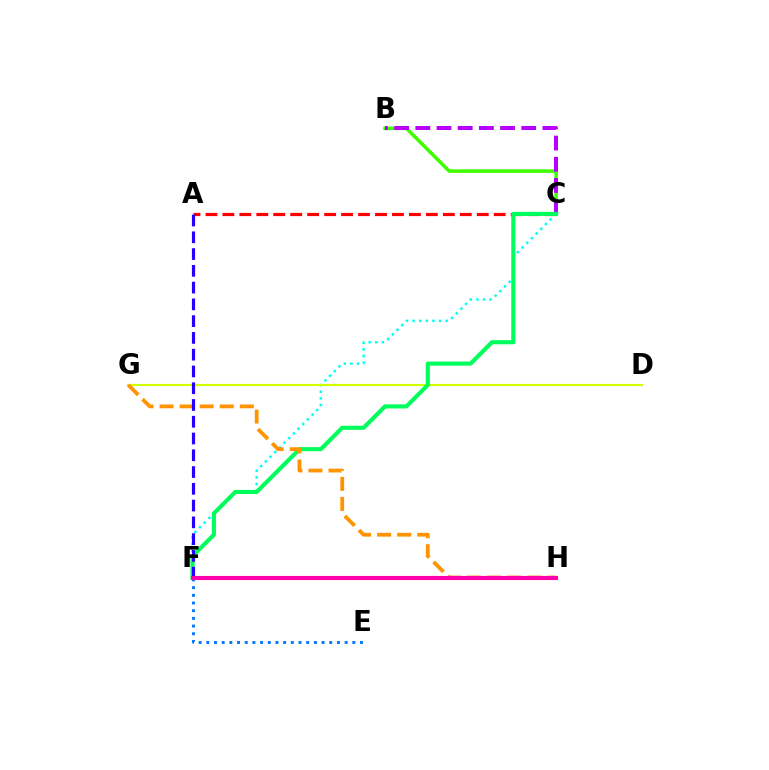{('A', 'C'): [{'color': '#ff0000', 'line_style': 'dashed', 'thickness': 2.3}], ('C', 'F'): [{'color': '#00fff6', 'line_style': 'dotted', 'thickness': 1.79}, {'color': '#00ff5c', 'line_style': 'solid', 'thickness': 2.97}], ('B', 'C'): [{'color': '#3dff00', 'line_style': 'solid', 'thickness': 2.53}, {'color': '#b900ff', 'line_style': 'dashed', 'thickness': 2.88}], ('D', 'G'): [{'color': '#d1ff00', 'line_style': 'solid', 'thickness': 1.52}], ('G', 'H'): [{'color': '#ff9400', 'line_style': 'dashed', 'thickness': 2.72}], ('E', 'F'): [{'color': '#0074ff', 'line_style': 'dotted', 'thickness': 2.09}], ('A', 'F'): [{'color': '#2500ff', 'line_style': 'dashed', 'thickness': 2.28}], ('F', 'H'): [{'color': '#ff00ac', 'line_style': 'solid', 'thickness': 2.96}]}